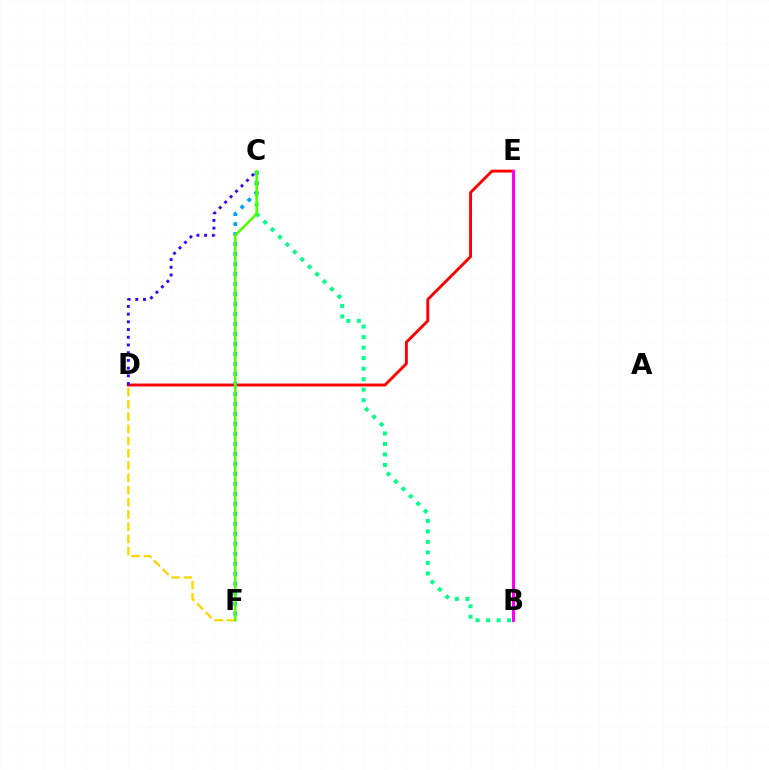{('D', 'F'): [{'color': '#ffd500', 'line_style': 'dashed', 'thickness': 1.66}], ('B', 'C'): [{'color': '#00ff86', 'line_style': 'dotted', 'thickness': 2.86}], ('D', 'E'): [{'color': '#ff0000', 'line_style': 'solid', 'thickness': 2.08}], ('C', 'F'): [{'color': '#009eff', 'line_style': 'dotted', 'thickness': 2.71}, {'color': '#4fff00', 'line_style': 'solid', 'thickness': 1.83}], ('C', 'D'): [{'color': '#3700ff', 'line_style': 'dotted', 'thickness': 2.1}], ('B', 'E'): [{'color': '#ff00ed', 'line_style': 'solid', 'thickness': 2.19}]}